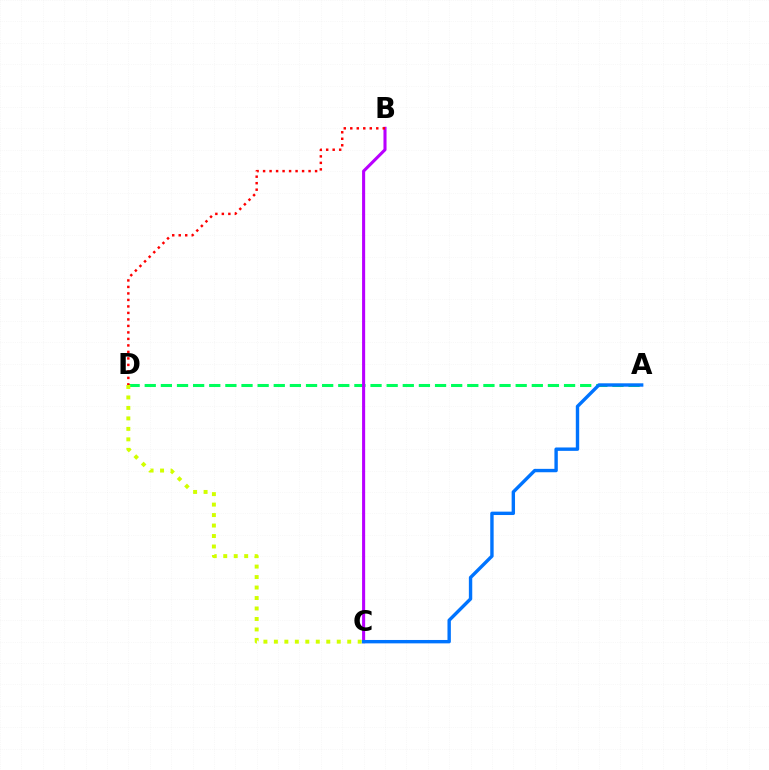{('A', 'D'): [{'color': '#00ff5c', 'line_style': 'dashed', 'thickness': 2.19}], ('C', 'D'): [{'color': '#d1ff00', 'line_style': 'dotted', 'thickness': 2.85}], ('B', 'C'): [{'color': '#b900ff', 'line_style': 'solid', 'thickness': 2.21}], ('B', 'D'): [{'color': '#ff0000', 'line_style': 'dotted', 'thickness': 1.77}], ('A', 'C'): [{'color': '#0074ff', 'line_style': 'solid', 'thickness': 2.44}]}